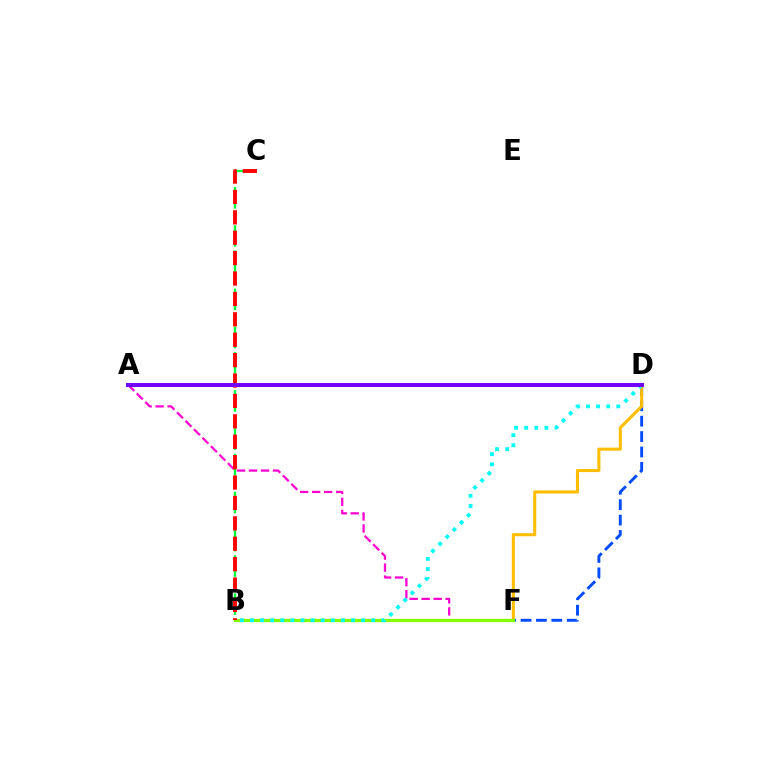{('D', 'F'): [{'color': '#004bff', 'line_style': 'dashed', 'thickness': 2.09}, {'color': '#ffbd00', 'line_style': 'solid', 'thickness': 2.2}], ('B', 'C'): [{'color': '#00ff39', 'line_style': 'dashed', 'thickness': 1.72}, {'color': '#ff0000', 'line_style': 'dashed', 'thickness': 2.77}], ('A', 'F'): [{'color': '#ff00cf', 'line_style': 'dashed', 'thickness': 1.63}], ('B', 'F'): [{'color': '#84ff00', 'line_style': 'solid', 'thickness': 2.37}], ('B', 'D'): [{'color': '#00fff6', 'line_style': 'dotted', 'thickness': 2.74}], ('A', 'D'): [{'color': '#7200ff', 'line_style': 'solid', 'thickness': 2.85}]}